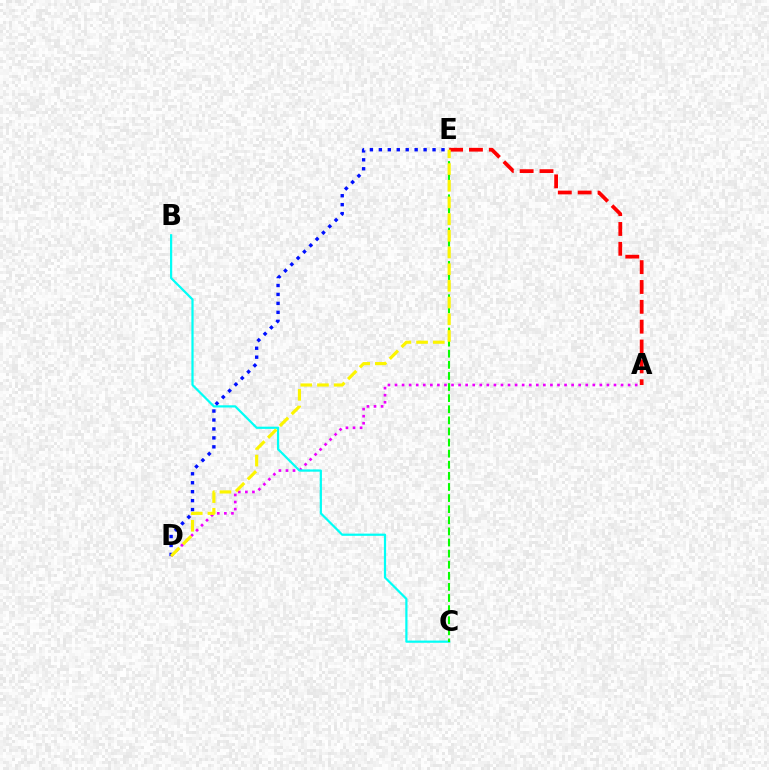{('A', 'D'): [{'color': '#ee00ff', 'line_style': 'dotted', 'thickness': 1.92}], ('B', 'C'): [{'color': '#00fff6', 'line_style': 'solid', 'thickness': 1.59}], ('C', 'E'): [{'color': '#08ff00', 'line_style': 'dashed', 'thickness': 1.51}], ('A', 'E'): [{'color': '#ff0000', 'line_style': 'dashed', 'thickness': 2.7}], ('D', 'E'): [{'color': '#0010ff', 'line_style': 'dotted', 'thickness': 2.43}, {'color': '#fcf500', 'line_style': 'dashed', 'thickness': 2.27}]}